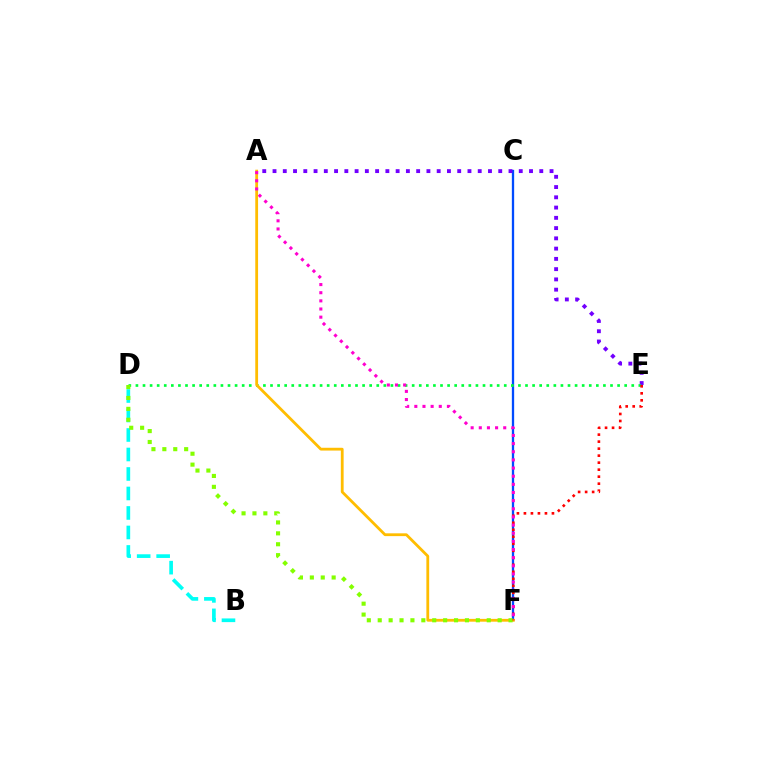{('B', 'D'): [{'color': '#00fff6', 'line_style': 'dashed', 'thickness': 2.65}], ('C', 'F'): [{'color': '#004bff', 'line_style': 'solid', 'thickness': 1.66}], ('A', 'E'): [{'color': '#7200ff', 'line_style': 'dotted', 'thickness': 2.79}], ('D', 'E'): [{'color': '#00ff39', 'line_style': 'dotted', 'thickness': 1.92}], ('A', 'F'): [{'color': '#ffbd00', 'line_style': 'solid', 'thickness': 2.01}, {'color': '#ff00cf', 'line_style': 'dotted', 'thickness': 2.21}], ('D', 'F'): [{'color': '#84ff00', 'line_style': 'dotted', 'thickness': 2.96}], ('E', 'F'): [{'color': '#ff0000', 'line_style': 'dotted', 'thickness': 1.9}]}